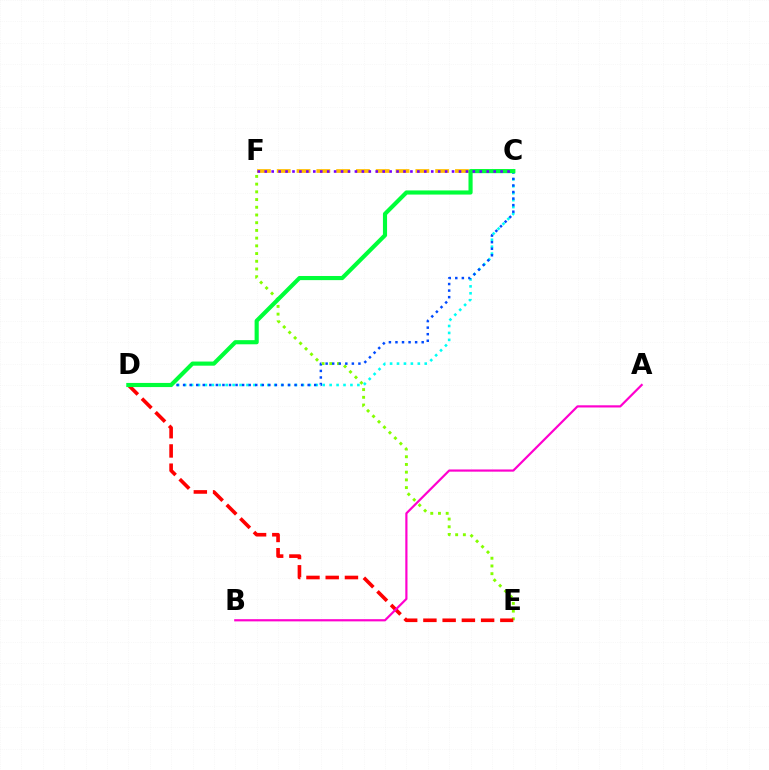{('C', 'D'): [{'color': '#00fff6', 'line_style': 'dotted', 'thickness': 1.88}, {'color': '#004bff', 'line_style': 'dotted', 'thickness': 1.78}, {'color': '#00ff39', 'line_style': 'solid', 'thickness': 2.98}], ('E', 'F'): [{'color': '#84ff00', 'line_style': 'dotted', 'thickness': 2.1}], ('C', 'F'): [{'color': '#ffbd00', 'line_style': 'dashed', 'thickness': 2.69}, {'color': '#7200ff', 'line_style': 'dotted', 'thickness': 1.88}], ('D', 'E'): [{'color': '#ff0000', 'line_style': 'dashed', 'thickness': 2.61}], ('A', 'B'): [{'color': '#ff00cf', 'line_style': 'solid', 'thickness': 1.58}]}